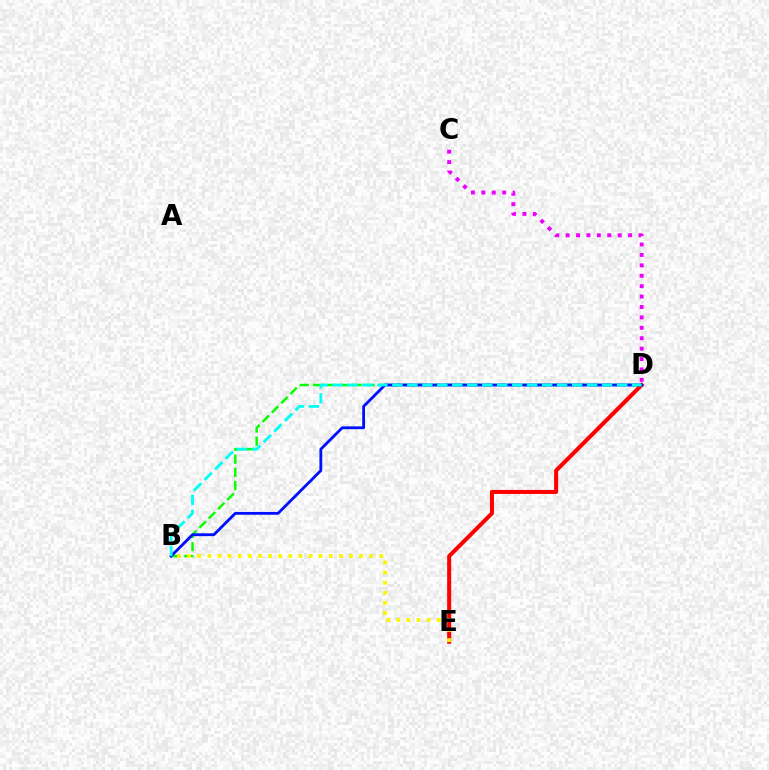{('D', 'E'): [{'color': '#ff0000', 'line_style': 'solid', 'thickness': 2.91}], ('B', 'D'): [{'color': '#08ff00', 'line_style': 'dashed', 'thickness': 1.78}, {'color': '#0010ff', 'line_style': 'solid', 'thickness': 2.03}, {'color': '#00fff6', 'line_style': 'dashed', 'thickness': 2.03}], ('B', 'E'): [{'color': '#fcf500', 'line_style': 'dotted', 'thickness': 2.75}], ('C', 'D'): [{'color': '#ee00ff', 'line_style': 'dotted', 'thickness': 2.83}]}